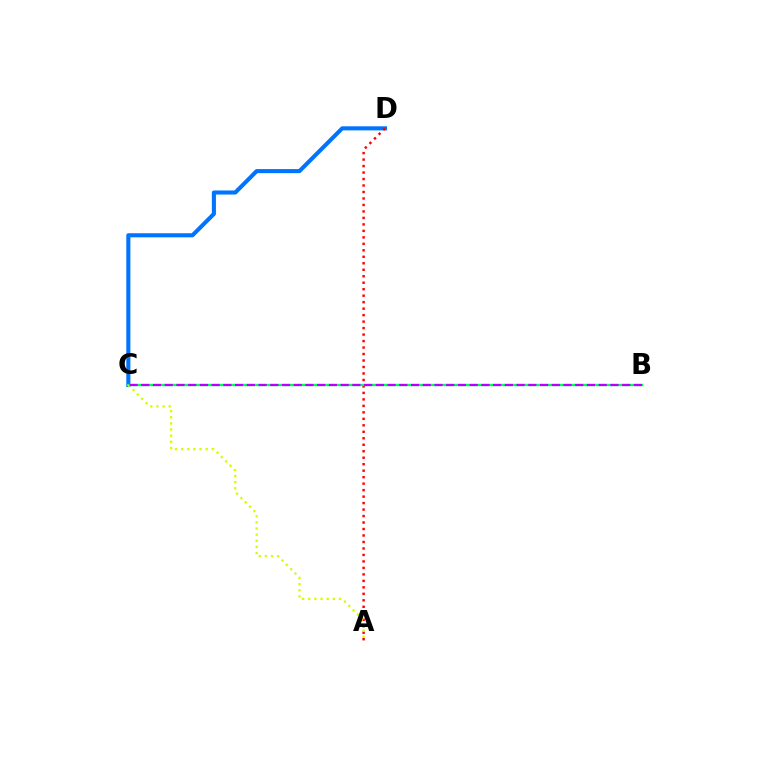{('C', 'D'): [{'color': '#0074ff', 'line_style': 'solid', 'thickness': 2.94}], ('A', 'D'): [{'color': '#ff0000', 'line_style': 'dotted', 'thickness': 1.76}], ('B', 'C'): [{'color': '#00ff5c', 'line_style': 'solid', 'thickness': 1.66}, {'color': '#b900ff', 'line_style': 'dashed', 'thickness': 1.59}], ('A', 'C'): [{'color': '#d1ff00', 'line_style': 'dotted', 'thickness': 1.67}]}